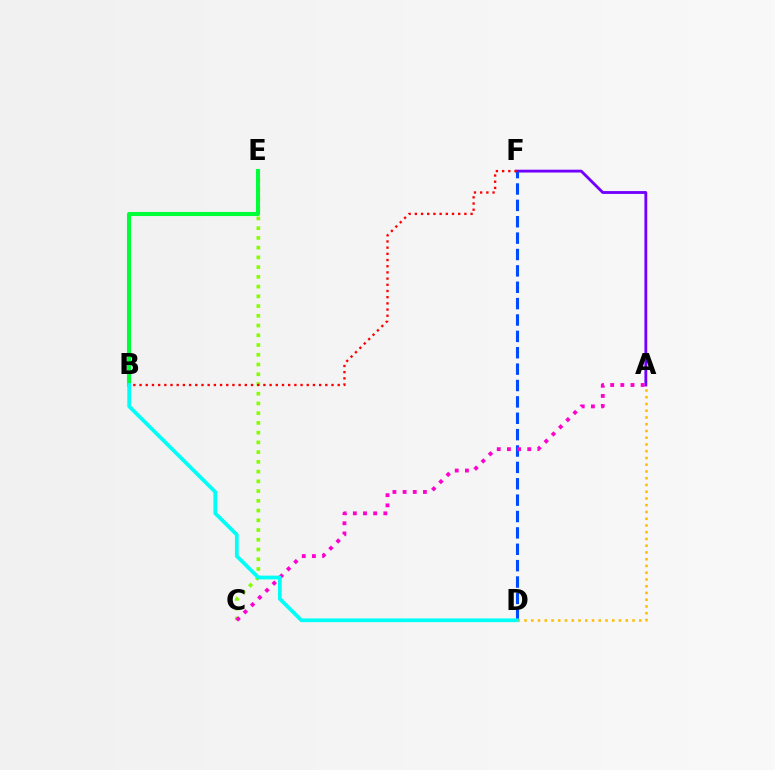{('C', 'E'): [{'color': '#84ff00', 'line_style': 'dotted', 'thickness': 2.65}], ('A', 'F'): [{'color': '#7200ff', 'line_style': 'solid', 'thickness': 2.05}], ('D', 'F'): [{'color': '#004bff', 'line_style': 'dashed', 'thickness': 2.22}], ('B', 'F'): [{'color': '#ff0000', 'line_style': 'dotted', 'thickness': 1.68}], ('A', 'D'): [{'color': '#ffbd00', 'line_style': 'dotted', 'thickness': 1.83}], ('B', 'E'): [{'color': '#00ff39', 'line_style': 'solid', 'thickness': 2.93}], ('A', 'C'): [{'color': '#ff00cf', 'line_style': 'dotted', 'thickness': 2.76}], ('B', 'D'): [{'color': '#00fff6', 'line_style': 'solid', 'thickness': 2.69}]}